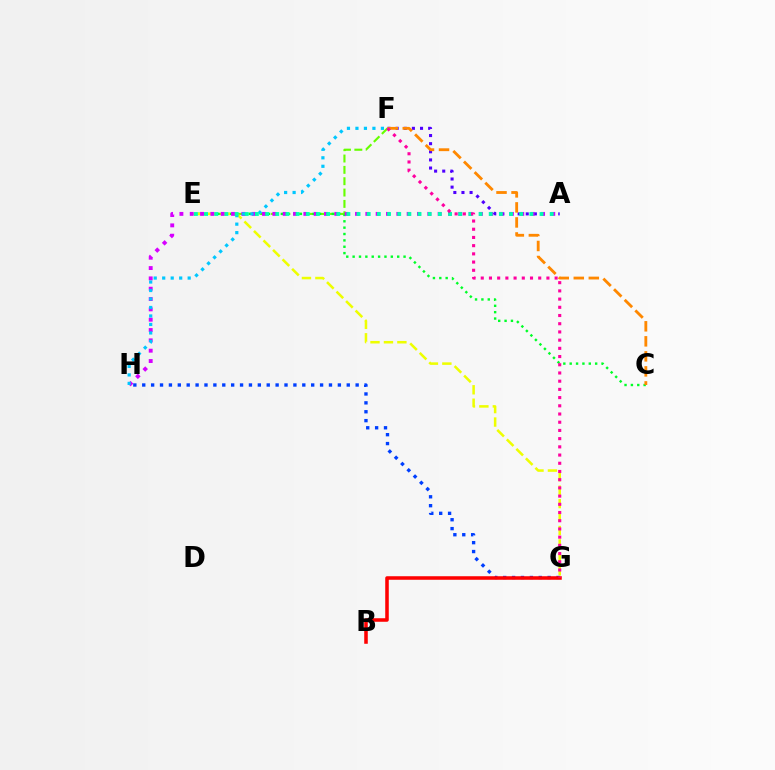{('A', 'F'): [{'color': '#4f00ff', 'line_style': 'dotted', 'thickness': 2.21}], ('E', 'F'): [{'color': '#66ff00', 'line_style': 'dashed', 'thickness': 1.54}], ('C', 'E'): [{'color': '#00ff27', 'line_style': 'dotted', 'thickness': 1.73}], ('E', 'G'): [{'color': '#eeff00', 'line_style': 'dashed', 'thickness': 1.83}], ('C', 'F'): [{'color': '#ff8800', 'line_style': 'dashed', 'thickness': 2.04}], ('A', 'H'): [{'color': '#d600ff', 'line_style': 'dotted', 'thickness': 2.81}], ('F', 'H'): [{'color': '#00c7ff', 'line_style': 'dotted', 'thickness': 2.31}], ('G', 'H'): [{'color': '#003fff', 'line_style': 'dotted', 'thickness': 2.42}], ('B', 'G'): [{'color': '#ff0000', 'line_style': 'solid', 'thickness': 2.55}], ('A', 'E'): [{'color': '#00ffaf', 'line_style': 'dotted', 'thickness': 2.76}], ('F', 'G'): [{'color': '#ff00a0', 'line_style': 'dotted', 'thickness': 2.23}]}